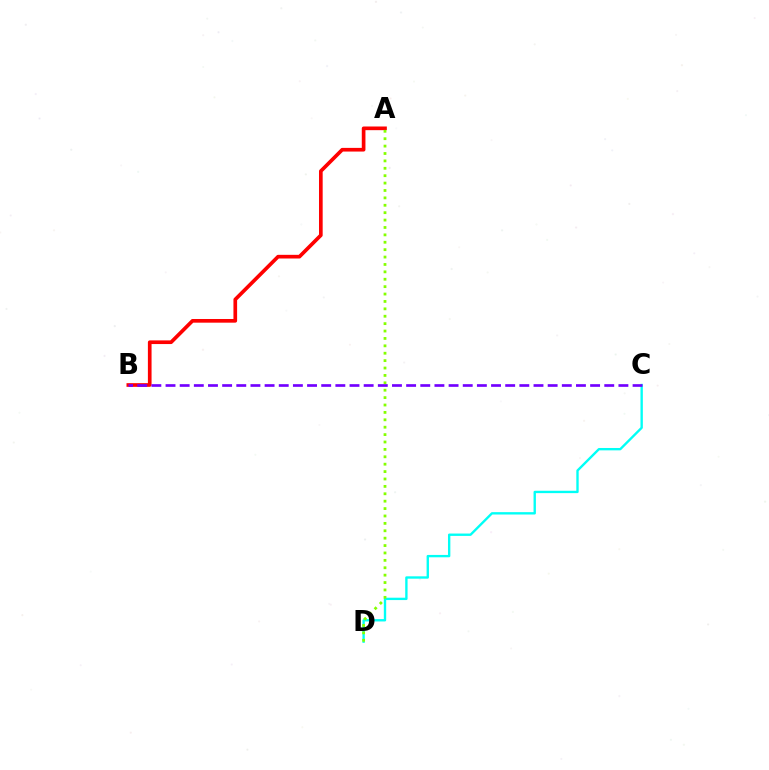{('C', 'D'): [{'color': '#00fff6', 'line_style': 'solid', 'thickness': 1.7}], ('A', 'B'): [{'color': '#ff0000', 'line_style': 'solid', 'thickness': 2.64}], ('A', 'D'): [{'color': '#84ff00', 'line_style': 'dotted', 'thickness': 2.01}], ('B', 'C'): [{'color': '#7200ff', 'line_style': 'dashed', 'thickness': 1.92}]}